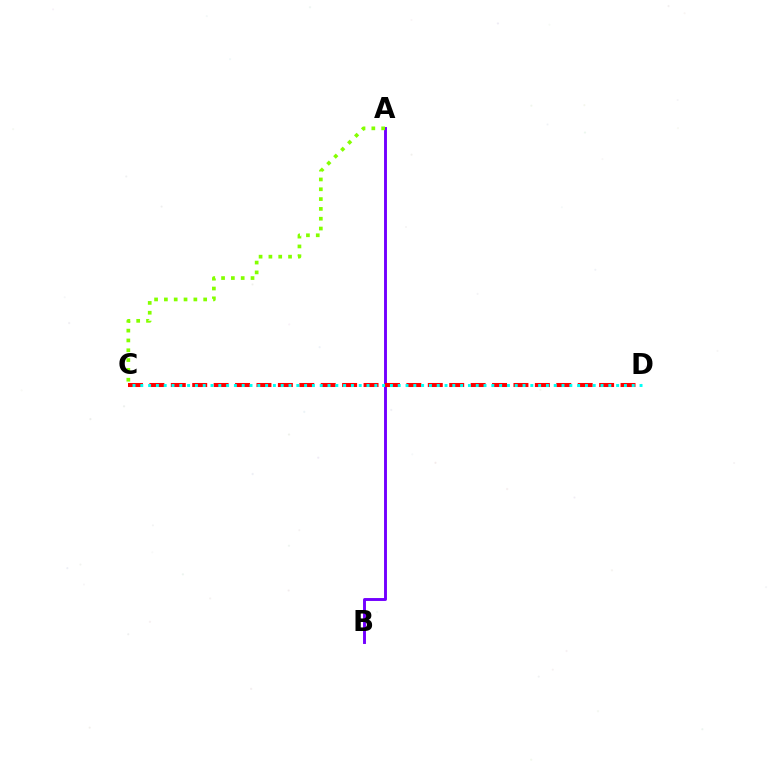{('A', 'B'): [{'color': '#7200ff', 'line_style': 'solid', 'thickness': 2.1}], ('C', 'D'): [{'color': '#ff0000', 'line_style': 'dashed', 'thickness': 2.91}, {'color': '#00fff6', 'line_style': 'dotted', 'thickness': 2.12}], ('A', 'C'): [{'color': '#84ff00', 'line_style': 'dotted', 'thickness': 2.67}]}